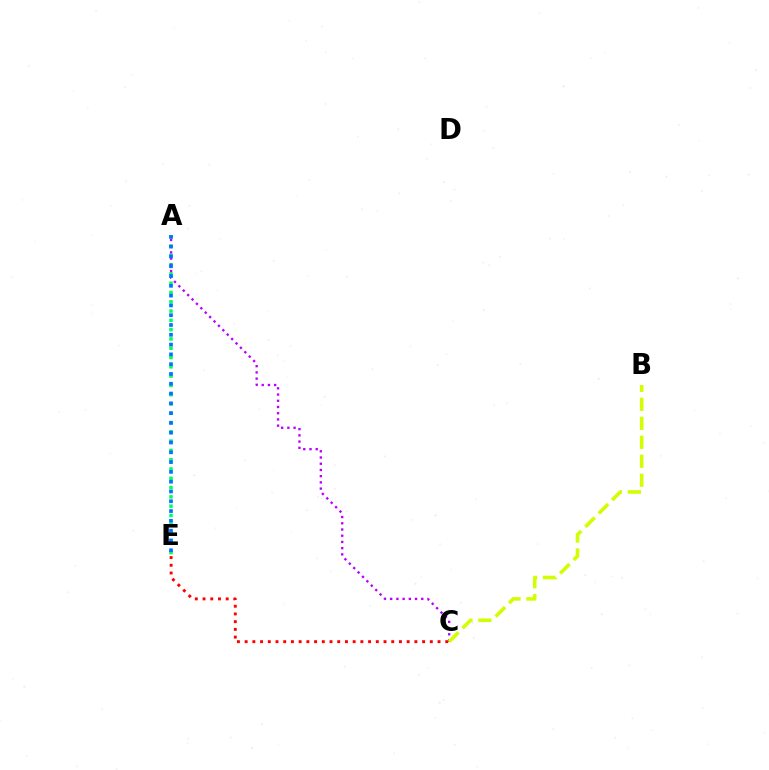{('A', 'E'): [{'color': '#00ff5c', 'line_style': 'dotted', 'thickness': 2.52}, {'color': '#0074ff', 'line_style': 'dotted', 'thickness': 2.66}], ('A', 'C'): [{'color': '#b900ff', 'line_style': 'dotted', 'thickness': 1.69}], ('B', 'C'): [{'color': '#d1ff00', 'line_style': 'dashed', 'thickness': 2.58}], ('C', 'E'): [{'color': '#ff0000', 'line_style': 'dotted', 'thickness': 2.1}]}